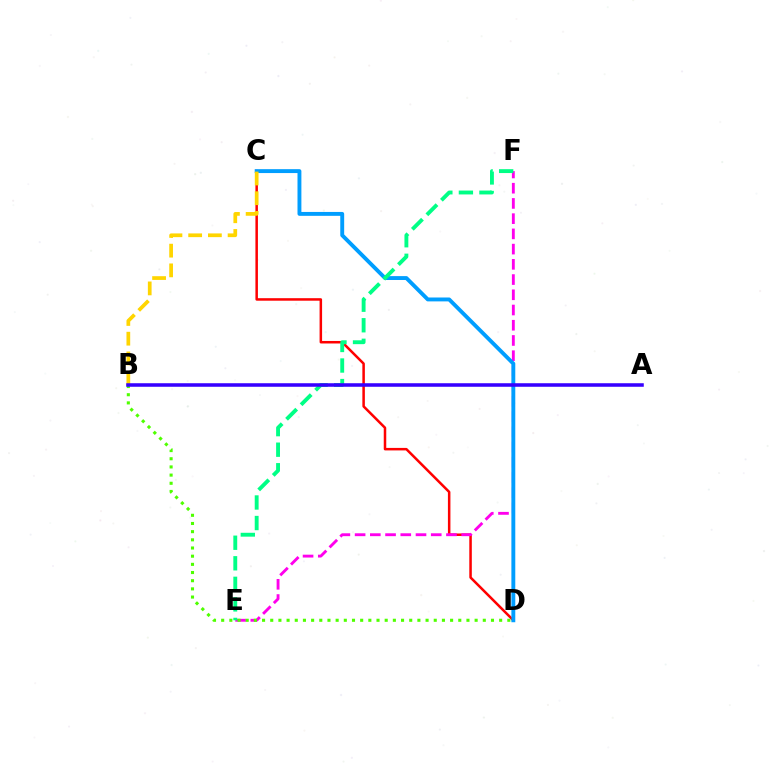{('C', 'D'): [{'color': '#ff0000', 'line_style': 'solid', 'thickness': 1.81}, {'color': '#009eff', 'line_style': 'solid', 'thickness': 2.8}], ('E', 'F'): [{'color': '#ff00ed', 'line_style': 'dashed', 'thickness': 2.07}, {'color': '#00ff86', 'line_style': 'dashed', 'thickness': 2.79}], ('B', 'D'): [{'color': '#4fff00', 'line_style': 'dotted', 'thickness': 2.22}], ('B', 'C'): [{'color': '#ffd500', 'line_style': 'dashed', 'thickness': 2.68}], ('A', 'B'): [{'color': '#3700ff', 'line_style': 'solid', 'thickness': 2.55}]}